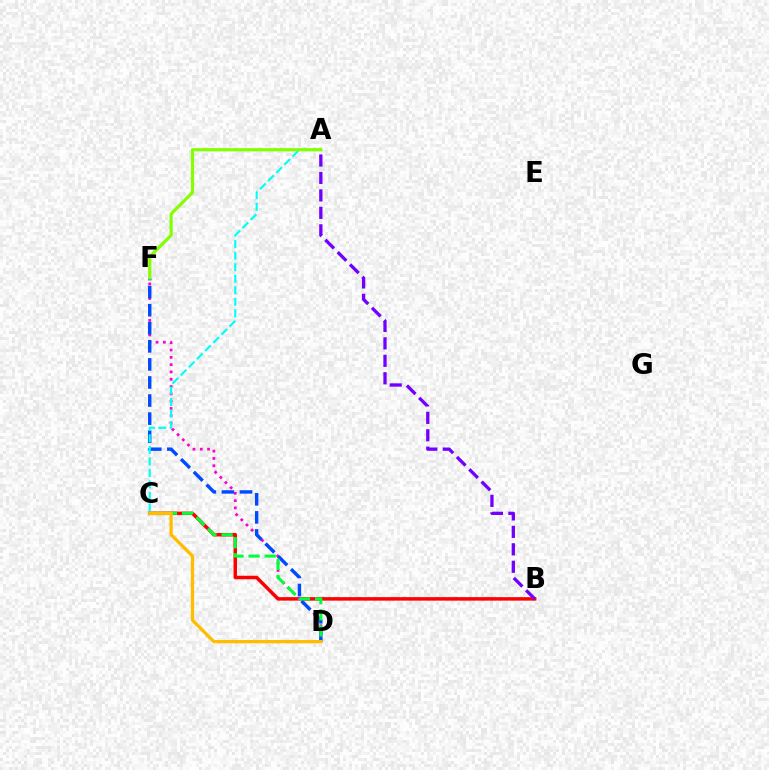{('B', 'C'): [{'color': '#ff0000', 'line_style': 'solid', 'thickness': 2.51}], ('D', 'F'): [{'color': '#ff00cf', 'line_style': 'dotted', 'thickness': 1.98}, {'color': '#004bff', 'line_style': 'dashed', 'thickness': 2.45}], ('A', 'B'): [{'color': '#7200ff', 'line_style': 'dashed', 'thickness': 2.37}], ('C', 'D'): [{'color': '#00ff39', 'line_style': 'dashed', 'thickness': 2.19}, {'color': '#ffbd00', 'line_style': 'solid', 'thickness': 2.36}], ('A', 'C'): [{'color': '#00fff6', 'line_style': 'dashed', 'thickness': 1.57}], ('A', 'F'): [{'color': '#84ff00', 'line_style': 'solid', 'thickness': 2.3}]}